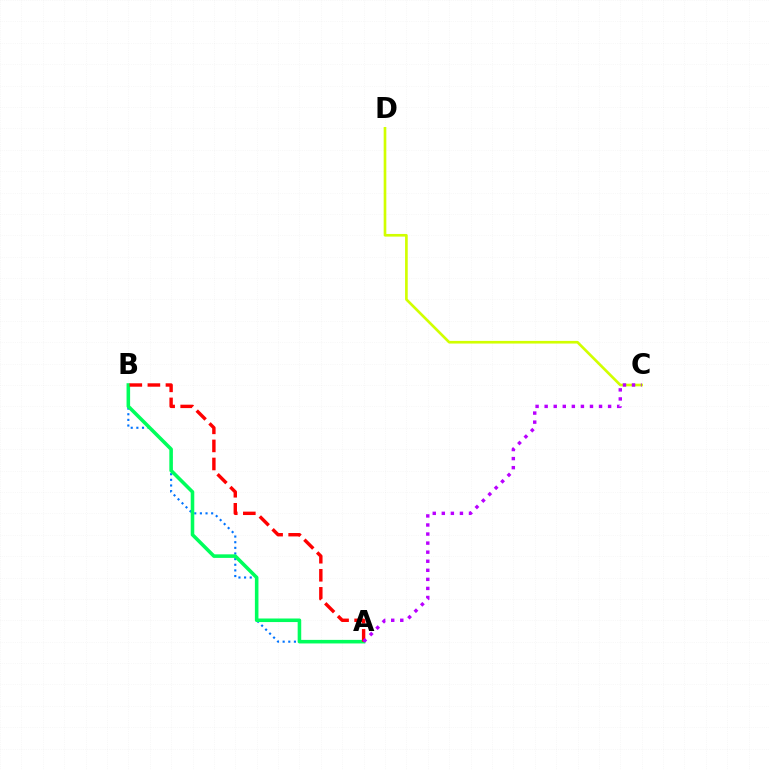{('A', 'B'): [{'color': '#0074ff', 'line_style': 'dotted', 'thickness': 1.53}, {'color': '#00ff5c', 'line_style': 'solid', 'thickness': 2.56}, {'color': '#ff0000', 'line_style': 'dashed', 'thickness': 2.45}], ('C', 'D'): [{'color': '#d1ff00', 'line_style': 'solid', 'thickness': 1.91}], ('A', 'C'): [{'color': '#b900ff', 'line_style': 'dotted', 'thickness': 2.46}]}